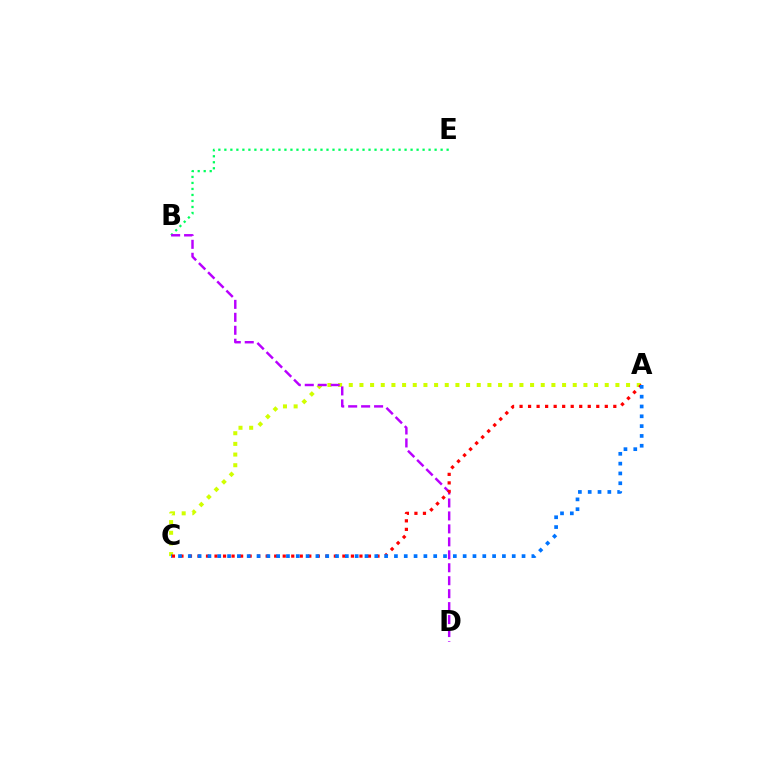{('B', 'E'): [{'color': '#00ff5c', 'line_style': 'dotted', 'thickness': 1.63}], ('A', 'C'): [{'color': '#d1ff00', 'line_style': 'dotted', 'thickness': 2.9}, {'color': '#ff0000', 'line_style': 'dotted', 'thickness': 2.32}, {'color': '#0074ff', 'line_style': 'dotted', 'thickness': 2.67}], ('B', 'D'): [{'color': '#b900ff', 'line_style': 'dashed', 'thickness': 1.76}]}